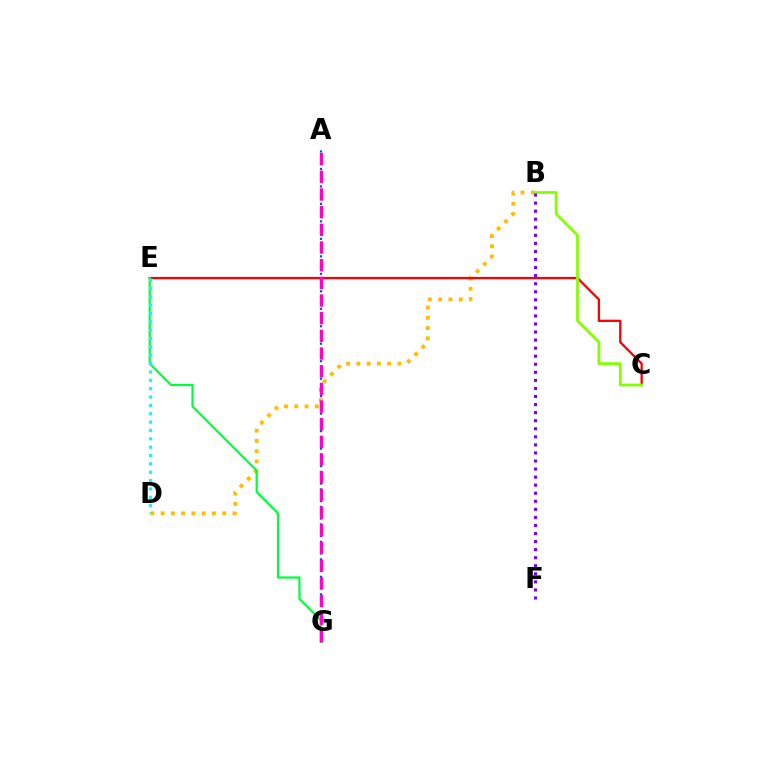{('B', 'D'): [{'color': '#ffbd00', 'line_style': 'dotted', 'thickness': 2.79}], ('A', 'G'): [{'color': '#004bff', 'line_style': 'dotted', 'thickness': 1.58}, {'color': '#ff00cf', 'line_style': 'dashed', 'thickness': 2.4}], ('C', 'E'): [{'color': '#ff0000', 'line_style': 'solid', 'thickness': 1.66}], ('B', 'C'): [{'color': '#84ff00', 'line_style': 'solid', 'thickness': 2.0}], ('B', 'F'): [{'color': '#7200ff', 'line_style': 'dotted', 'thickness': 2.19}], ('E', 'G'): [{'color': '#00ff39', 'line_style': 'solid', 'thickness': 1.6}], ('D', 'E'): [{'color': '#00fff6', 'line_style': 'dotted', 'thickness': 2.27}]}